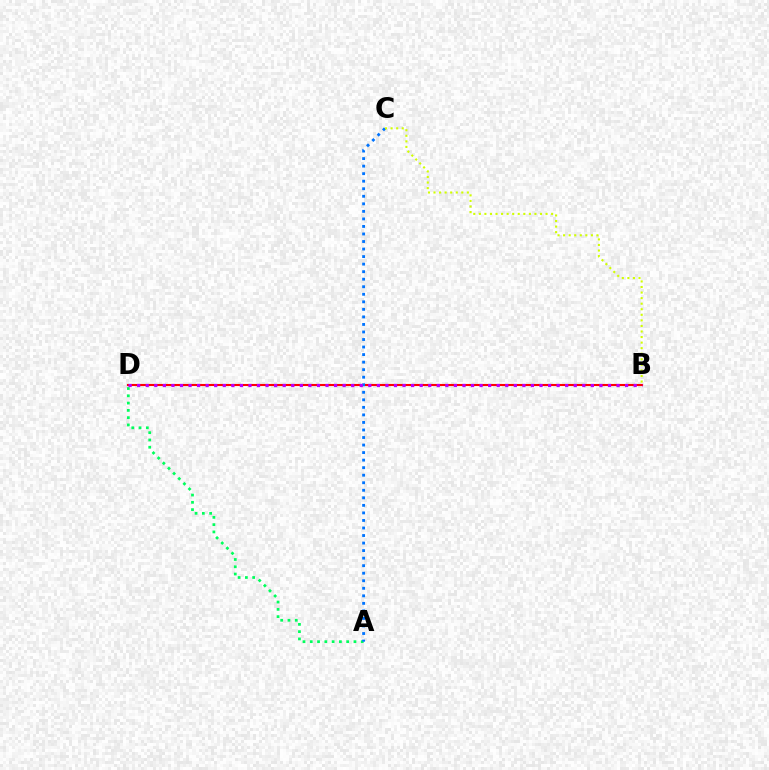{('A', 'D'): [{'color': '#00ff5c', 'line_style': 'dotted', 'thickness': 1.98}], ('B', 'D'): [{'color': '#ff0000', 'line_style': 'solid', 'thickness': 1.51}, {'color': '#b900ff', 'line_style': 'dotted', 'thickness': 2.33}], ('A', 'C'): [{'color': '#0074ff', 'line_style': 'dotted', 'thickness': 2.05}], ('B', 'C'): [{'color': '#d1ff00', 'line_style': 'dotted', 'thickness': 1.51}]}